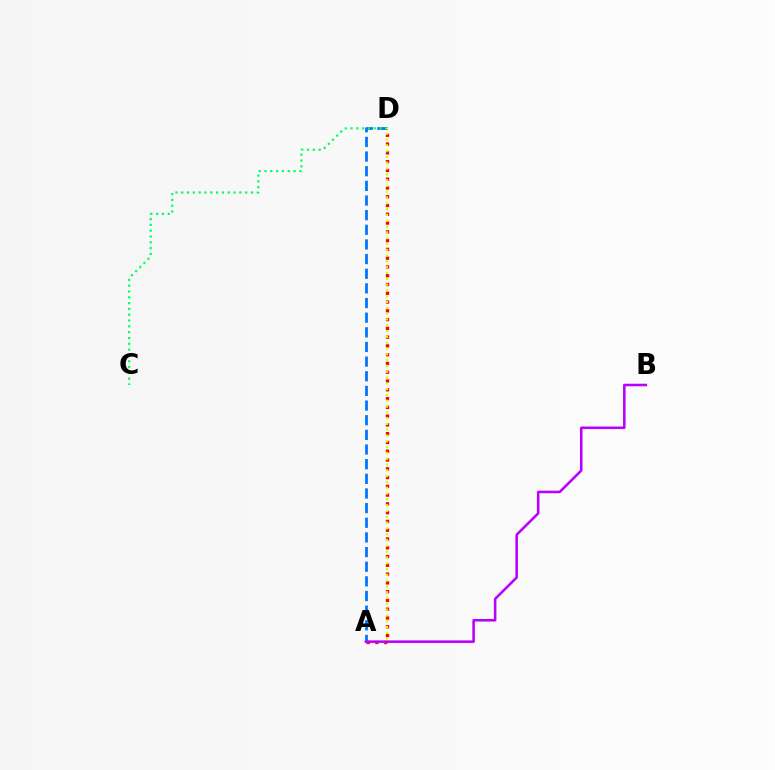{('A', 'D'): [{'color': '#ff0000', 'line_style': 'dotted', 'thickness': 2.38}, {'color': '#0074ff', 'line_style': 'dashed', 'thickness': 1.99}, {'color': '#d1ff00', 'line_style': 'dotted', 'thickness': 1.58}], ('C', 'D'): [{'color': '#00ff5c', 'line_style': 'dotted', 'thickness': 1.58}], ('A', 'B'): [{'color': '#b900ff', 'line_style': 'solid', 'thickness': 1.84}]}